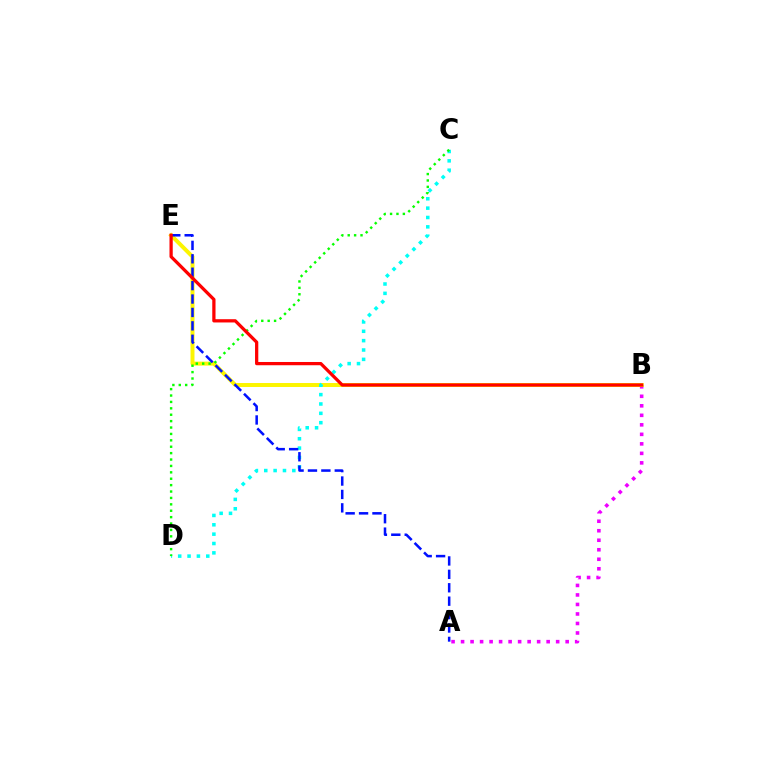{('A', 'B'): [{'color': '#ee00ff', 'line_style': 'dotted', 'thickness': 2.58}], ('B', 'E'): [{'color': '#fcf500', 'line_style': 'solid', 'thickness': 2.86}, {'color': '#ff0000', 'line_style': 'solid', 'thickness': 2.34}], ('C', 'D'): [{'color': '#00fff6', 'line_style': 'dotted', 'thickness': 2.54}, {'color': '#08ff00', 'line_style': 'dotted', 'thickness': 1.74}], ('A', 'E'): [{'color': '#0010ff', 'line_style': 'dashed', 'thickness': 1.82}]}